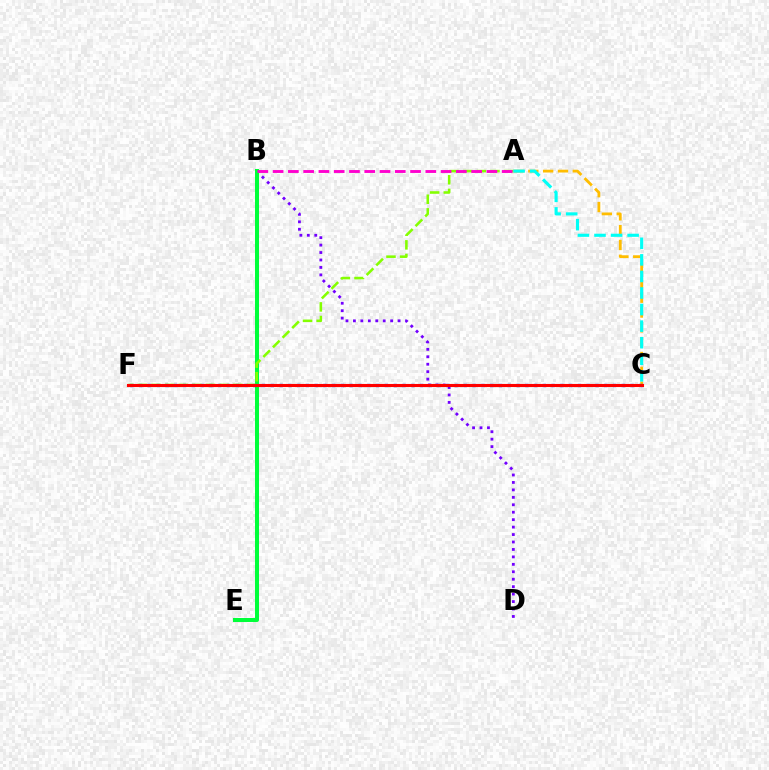{('B', 'D'): [{'color': '#7200ff', 'line_style': 'dotted', 'thickness': 2.02}], ('A', 'C'): [{'color': '#ffbd00', 'line_style': 'dashed', 'thickness': 2.01}, {'color': '#00fff6', 'line_style': 'dashed', 'thickness': 2.25}], ('B', 'E'): [{'color': '#00ff39', 'line_style': 'solid', 'thickness': 2.88}], ('C', 'F'): [{'color': '#004bff', 'line_style': 'dotted', 'thickness': 2.38}, {'color': '#ff0000', 'line_style': 'solid', 'thickness': 2.22}], ('A', 'F'): [{'color': '#84ff00', 'line_style': 'dashed', 'thickness': 1.85}], ('A', 'B'): [{'color': '#ff00cf', 'line_style': 'dashed', 'thickness': 2.07}]}